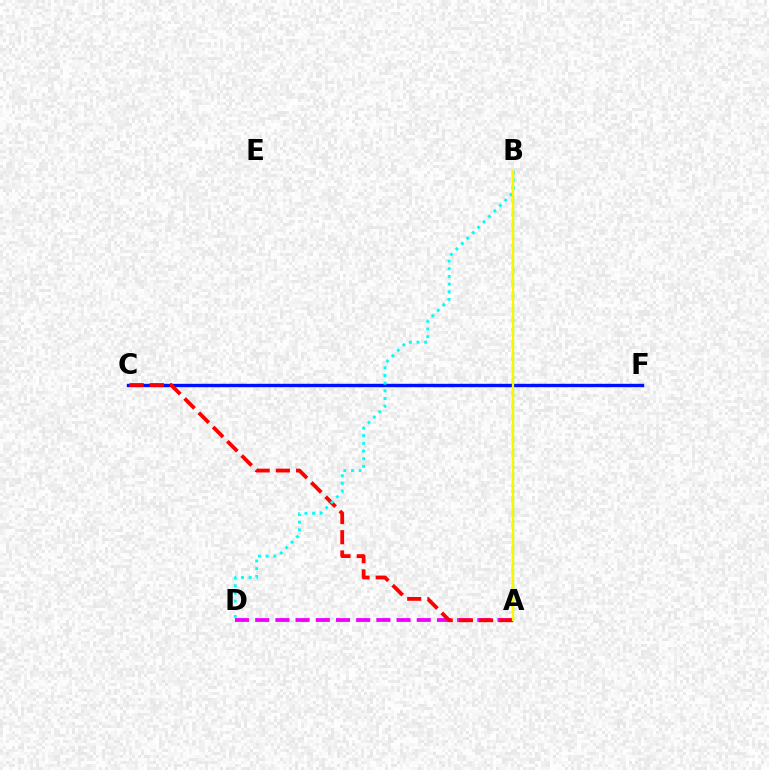{('C', 'F'): [{'color': '#0010ff', 'line_style': 'solid', 'thickness': 2.44}], ('A', 'B'): [{'color': '#08ff00', 'line_style': 'dashed', 'thickness': 1.64}, {'color': '#fcf500', 'line_style': 'solid', 'thickness': 1.62}], ('A', 'D'): [{'color': '#ee00ff', 'line_style': 'dashed', 'thickness': 2.74}], ('A', 'C'): [{'color': '#ff0000', 'line_style': 'dashed', 'thickness': 2.74}], ('B', 'D'): [{'color': '#00fff6', 'line_style': 'dotted', 'thickness': 2.09}]}